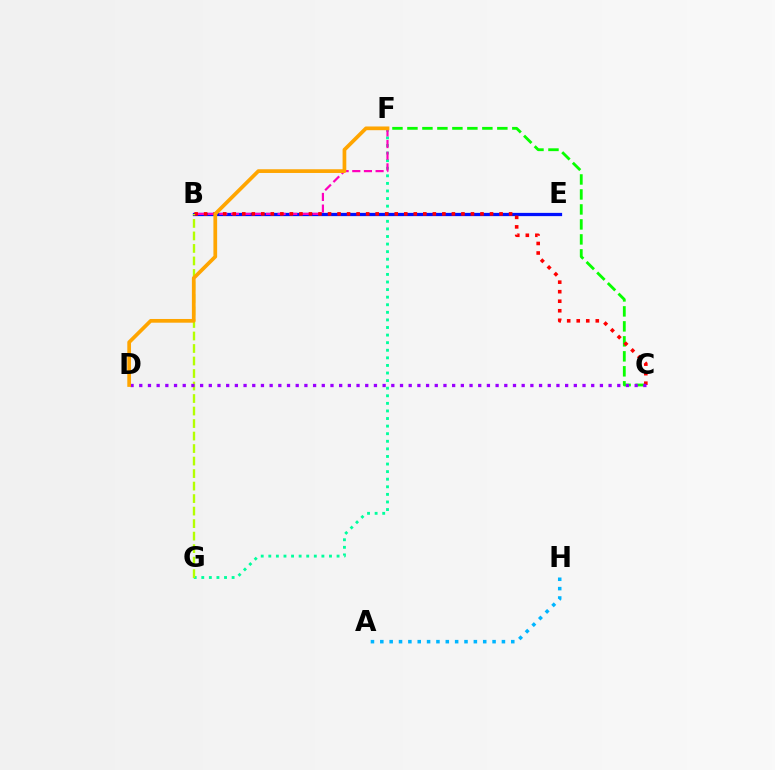{('F', 'G'): [{'color': '#00ff9d', 'line_style': 'dotted', 'thickness': 2.06}], ('A', 'H'): [{'color': '#00b5ff', 'line_style': 'dotted', 'thickness': 2.54}], ('B', 'E'): [{'color': '#0010ff', 'line_style': 'solid', 'thickness': 2.34}], ('B', 'F'): [{'color': '#ff00bd', 'line_style': 'dashed', 'thickness': 1.58}], ('C', 'F'): [{'color': '#08ff00', 'line_style': 'dashed', 'thickness': 2.04}], ('B', 'C'): [{'color': '#ff0000', 'line_style': 'dotted', 'thickness': 2.59}], ('B', 'G'): [{'color': '#b3ff00', 'line_style': 'dashed', 'thickness': 1.7}], ('C', 'D'): [{'color': '#9b00ff', 'line_style': 'dotted', 'thickness': 2.36}], ('D', 'F'): [{'color': '#ffa500', 'line_style': 'solid', 'thickness': 2.68}]}